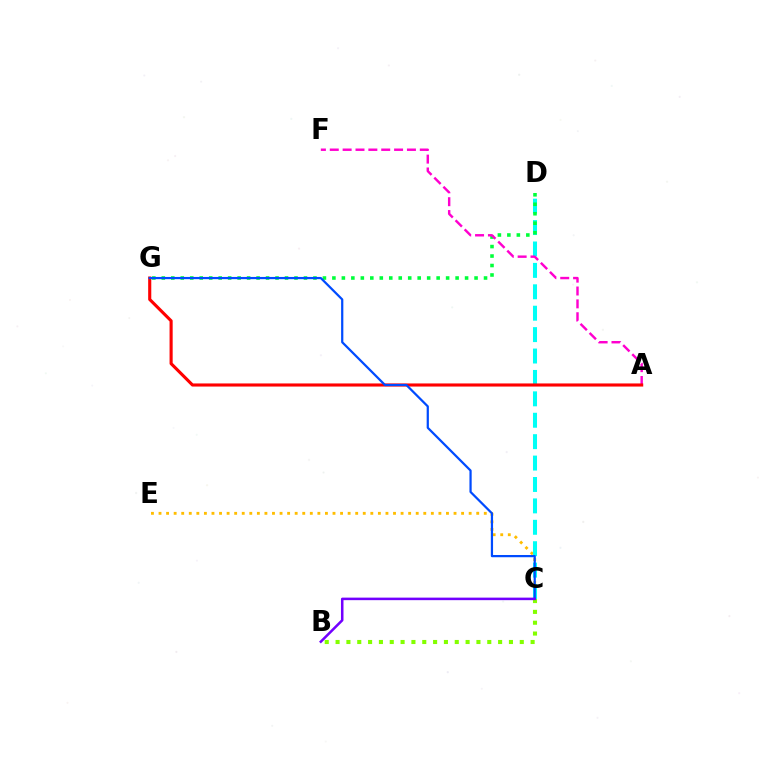{('C', 'E'): [{'color': '#ffbd00', 'line_style': 'dotted', 'thickness': 2.06}], ('C', 'D'): [{'color': '#00fff6', 'line_style': 'dashed', 'thickness': 2.91}], ('D', 'G'): [{'color': '#00ff39', 'line_style': 'dotted', 'thickness': 2.57}], ('A', 'F'): [{'color': '#ff00cf', 'line_style': 'dashed', 'thickness': 1.75}], ('B', 'C'): [{'color': '#84ff00', 'line_style': 'dotted', 'thickness': 2.94}, {'color': '#7200ff', 'line_style': 'solid', 'thickness': 1.82}], ('A', 'G'): [{'color': '#ff0000', 'line_style': 'solid', 'thickness': 2.24}], ('C', 'G'): [{'color': '#004bff', 'line_style': 'solid', 'thickness': 1.6}]}